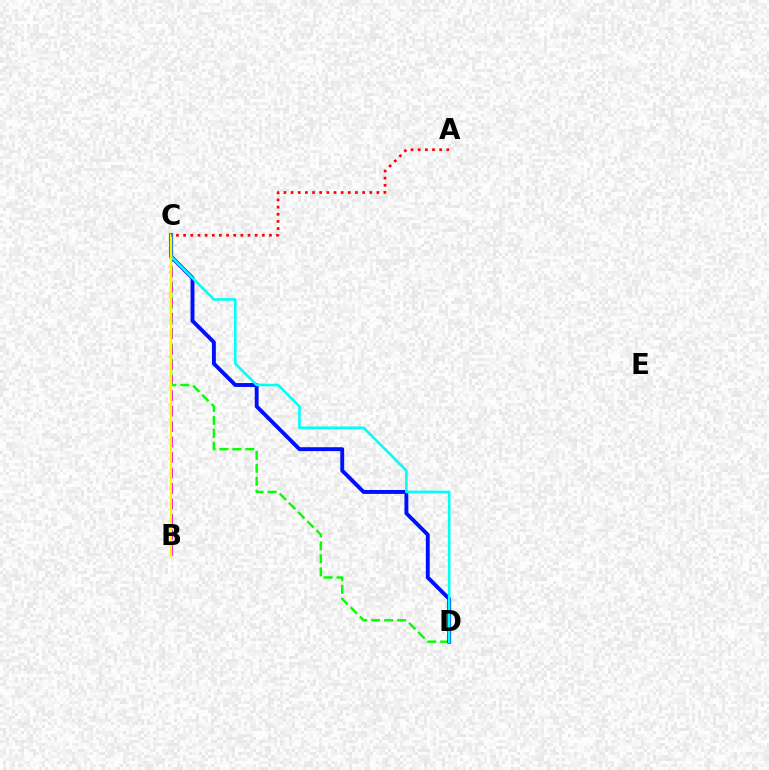{('B', 'C'): [{'color': '#ee00ff', 'line_style': 'dashed', 'thickness': 2.1}, {'color': '#fcf500', 'line_style': 'solid', 'thickness': 1.65}], ('C', 'D'): [{'color': '#08ff00', 'line_style': 'dashed', 'thickness': 1.76}, {'color': '#0010ff', 'line_style': 'solid', 'thickness': 2.81}, {'color': '#00fff6', 'line_style': 'solid', 'thickness': 1.87}], ('A', 'C'): [{'color': '#ff0000', 'line_style': 'dotted', 'thickness': 1.94}]}